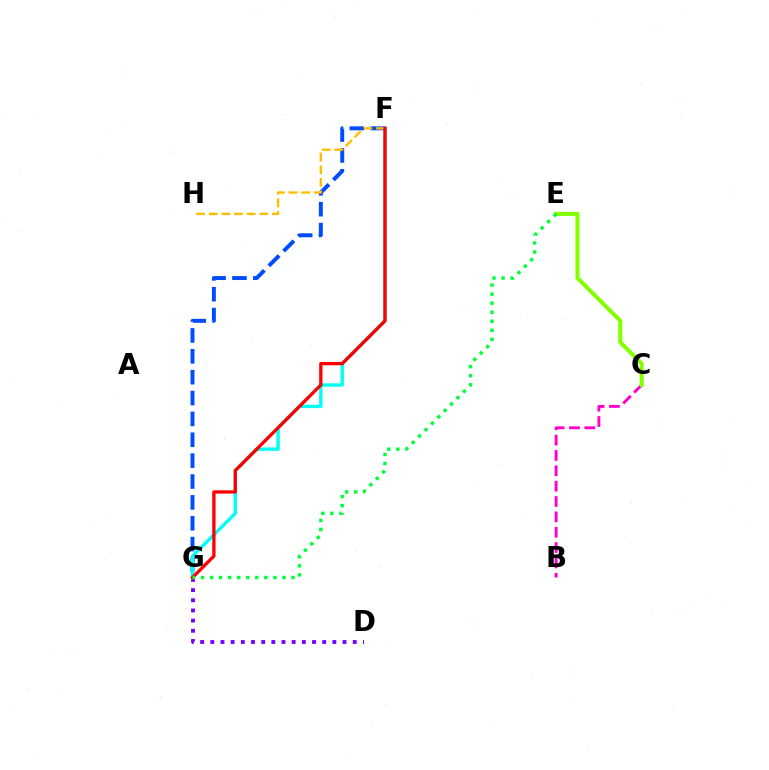{('F', 'G'): [{'color': '#004bff', 'line_style': 'dashed', 'thickness': 2.83}, {'color': '#00fff6', 'line_style': 'solid', 'thickness': 2.45}, {'color': '#ff0000', 'line_style': 'solid', 'thickness': 2.38}], ('F', 'H'): [{'color': '#ffbd00', 'line_style': 'dashed', 'thickness': 1.72}], ('B', 'C'): [{'color': '#ff00cf', 'line_style': 'dashed', 'thickness': 2.09}], ('D', 'G'): [{'color': '#7200ff', 'line_style': 'dotted', 'thickness': 2.76}], ('C', 'E'): [{'color': '#84ff00', 'line_style': 'solid', 'thickness': 2.92}], ('E', 'G'): [{'color': '#00ff39', 'line_style': 'dotted', 'thickness': 2.46}]}